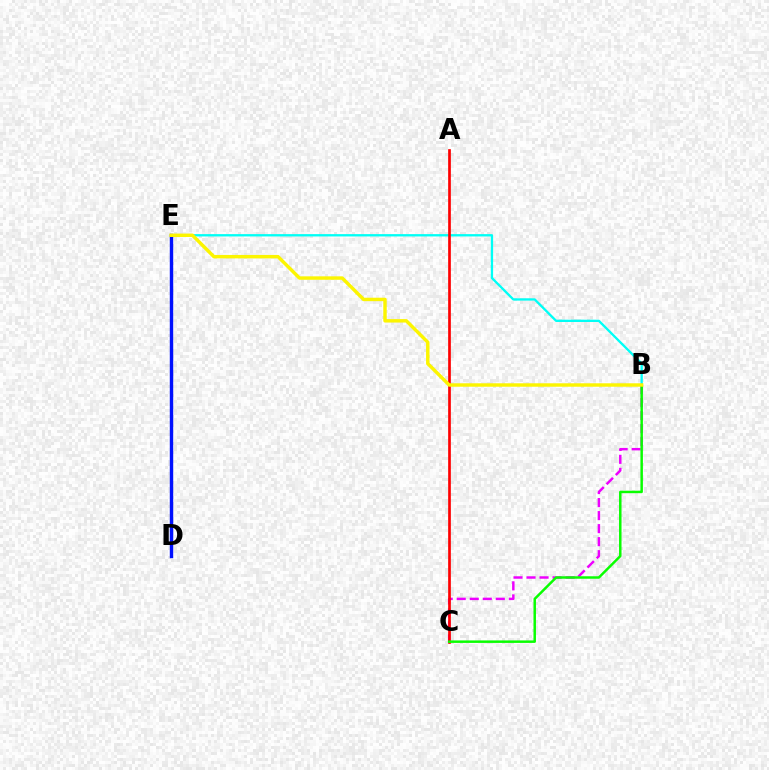{('B', 'C'): [{'color': '#ee00ff', 'line_style': 'dashed', 'thickness': 1.77}, {'color': '#08ff00', 'line_style': 'solid', 'thickness': 1.79}], ('D', 'E'): [{'color': '#0010ff', 'line_style': 'solid', 'thickness': 2.46}], ('B', 'E'): [{'color': '#00fff6', 'line_style': 'solid', 'thickness': 1.67}, {'color': '#fcf500', 'line_style': 'solid', 'thickness': 2.48}], ('A', 'C'): [{'color': '#ff0000', 'line_style': 'solid', 'thickness': 1.94}]}